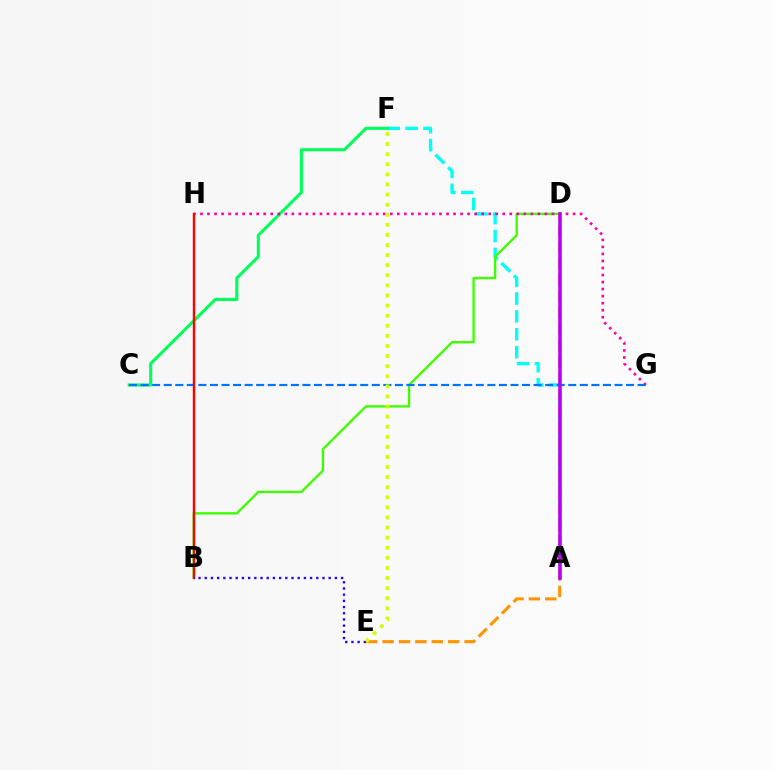{('A', 'F'): [{'color': '#00fff6', 'line_style': 'dashed', 'thickness': 2.43}], ('B', 'D'): [{'color': '#3dff00', 'line_style': 'solid', 'thickness': 1.71}], ('C', 'F'): [{'color': '#00ff5c', 'line_style': 'solid', 'thickness': 2.23}], ('G', 'H'): [{'color': '#ff00ac', 'line_style': 'dotted', 'thickness': 1.91}], ('D', 'E'): [{'color': '#ff9400', 'line_style': 'dashed', 'thickness': 2.23}], ('C', 'G'): [{'color': '#0074ff', 'line_style': 'dashed', 'thickness': 1.57}], ('B', 'H'): [{'color': '#ff0000', 'line_style': 'solid', 'thickness': 1.74}], ('B', 'E'): [{'color': '#2500ff', 'line_style': 'dotted', 'thickness': 1.68}], ('E', 'F'): [{'color': '#d1ff00', 'line_style': 'dotted', 'thickness': 2.74}], ('A', 'D'): [{'color': '#b900ff', 'line_style': 'solid', 'thickness': 2.54}]}